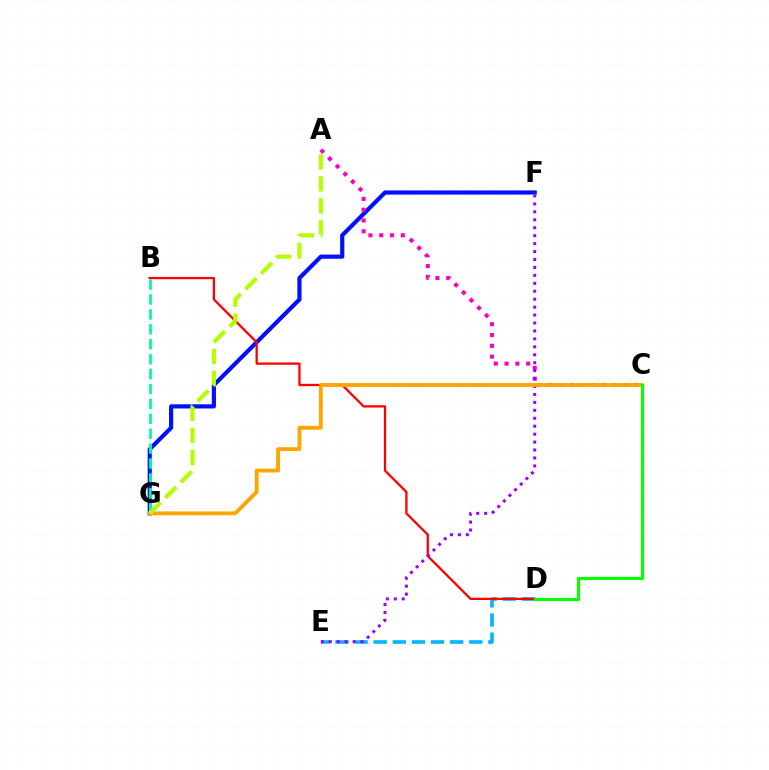{('F', 'G'): [{'color': '#0010ff', 'line_style': 'solid', 'thickness': 3.0}], ('A', 'C'): [{'color': '#ff00bd', 'line_style': 'dotted', 'thickness': 2.94}], ('D', 'E'): [{'color': '#00b5ff', 'line_style': 'dashed', 'thickness': 2.6}], ('B', 'D'): [{'color': '#ff0000', 'line_style': 'solid', 'thickness': 1.65}], ('B', 'G'): [{'color': '#00ff9d', 'line_style': 'dashed', 'thickness': 2.03}], ('E', 'F'): [{'color': '#9b00ff', 'line_style': 'dotted', 'thickness': 2.16}], ('C', 'G'): [{'color': '#ffa500', 'line_style': 'solid', 'thickness': 2.75}], ('A', 'G'): [{'color': '#b3ff00', 'line_style': 'dashed', 'thickness': 2.99}], ('C', 'D'): [{'color': '#08ff00', 'line_style': 'solid', 'thickness': 2.27}]}